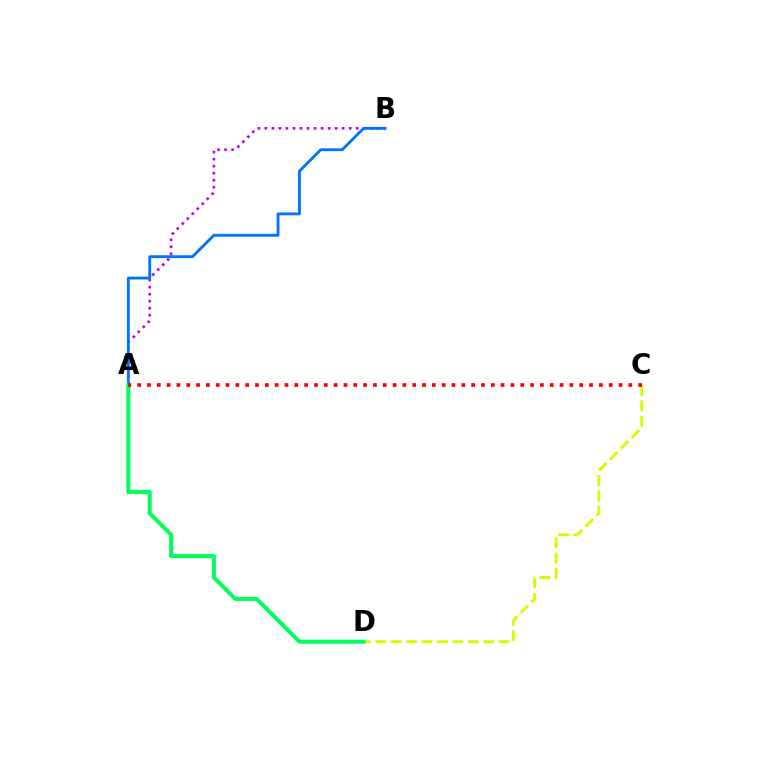{('A', 'B'): [{'color': '#b900ff', 'line_style': 'dotted', 'thickness': 1.91}, {'color': '#0074ff', 'line_style': 'solid', 'thickness': 2.06}], ('C', 'D'): [{'color': '#d1ff00', 'line_style': 'dashed', 'thickness': 2.09}], ('A', 'D'): [{'color': '#00ff5c', 'line_style': 'solid', 'thickness': 2.9}], ('A', 'C'): [{'color': '#ff0000', 'line_style': 'dotted', 'thickness': 2.67}]}